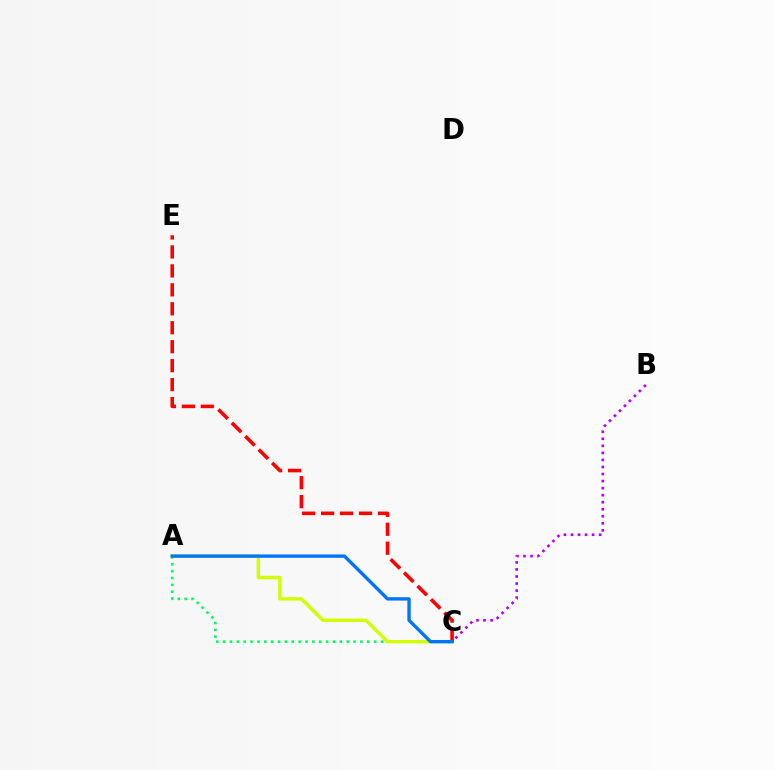{('A', 'C'): [{'color': '#00ff5c', 'line_style': 'dotted', 'thickness': 1.86}, {'color': '#d1ff00', 'line_style': 'solid', 'thickness': 2.43}, {'color': '#0074ff', 'line_style': 'solid', 'thickness': 2.42}], ('C', 'E'): [{'color': '#ff0000', 'line_style': 'dashed', 'thickness': 2.57}], ('B', 'C'): [{'color': '#b900ff', 'line_style': 'dotted', 'thickness': 1.91}]}